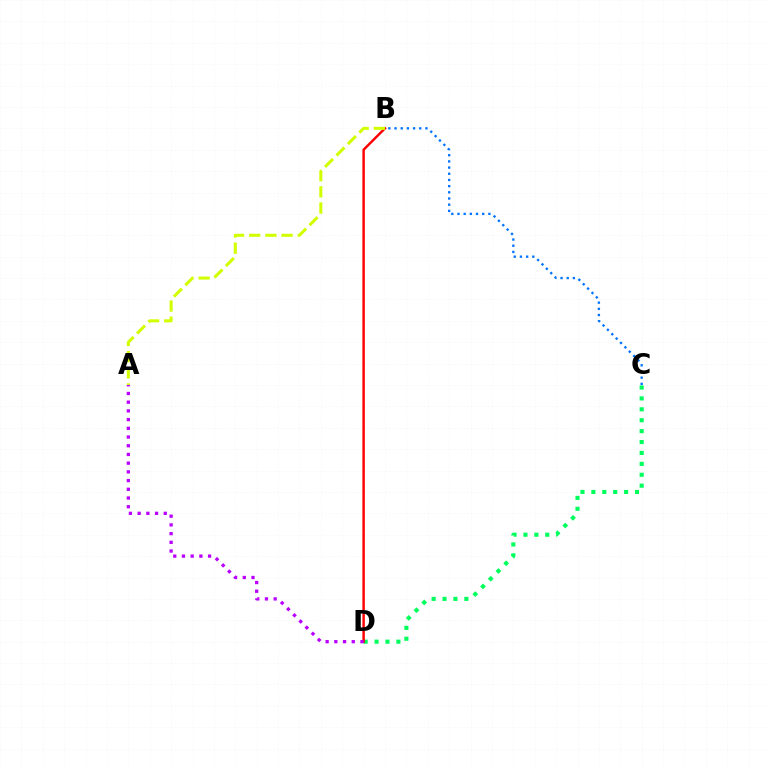{('C', 'D'): [{'color': '#00ff5c', 'line_style': 'dotted', 'thickness': 2.96}], ('B', 'D'): [{'color': '#ff0000', 'line_style': 'solid', 'thickness': 1.76}], ('A', 'B'): [{'color': '#d1ff00', 'line_style': 'dashed', 'thickness': 2.2}], ('A', 'D'): [{'color': '#b900ff', 'line_style': 'dotted', 'thickness': 2.37}], ('B', 'C'): [{'color': '#0074ff', 'line_style': 'dotted', 'thickness': 1.68}]}